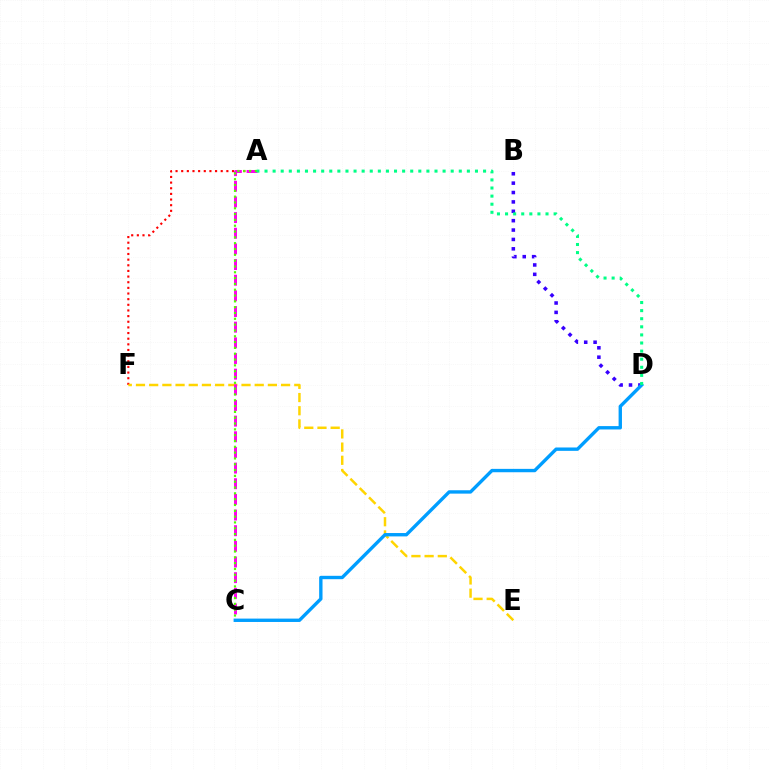{('A', 'F'): [{'color': '#ff0000', 'line_style': 'dotted', 'thickness': 1.53}], ('E', 'F'): [{'color': '#ffd500', 'line_style': 'dashed', 'thickness': 1.79}], ('A', 'C'): [{'color': '#ff00ed', 'line_style': 'dashed', 'thickness': 2.13}, {'color': '#4fff00', 'line_style': 'dotted', 'thickness': 1.58}], ('B', 'D'): [{'color': '#3700ff', 'line_style': 'dotted', 'thickness': 2.55}], ('C', 'D'): [{'color': '#009eff', 'line_style': 'solid', 'thickness': 2.43}], ('A', 'D'): [{'color': '#00ff86', 'line_style': 'dotted', 'thickness': 2.2}]}